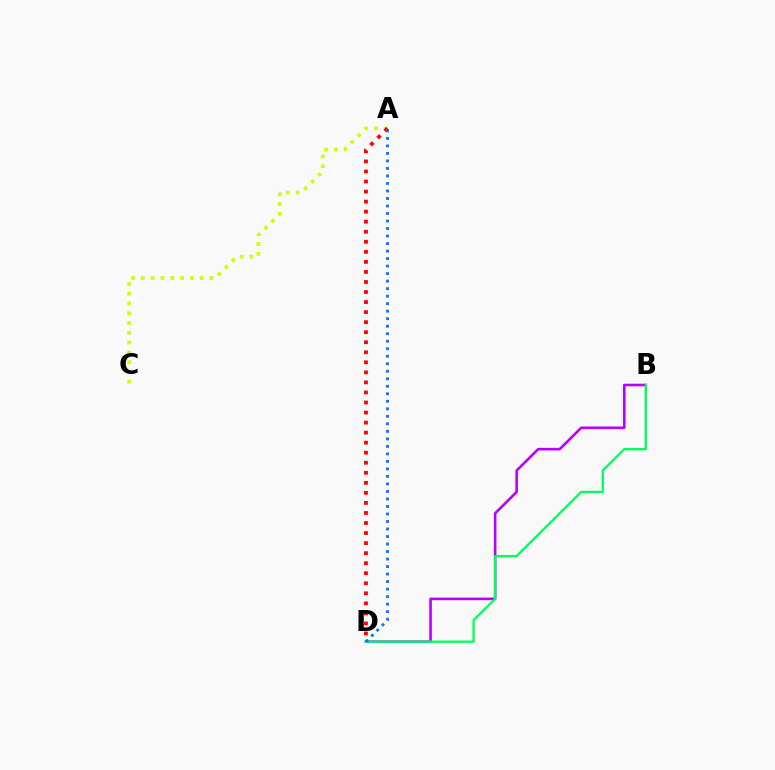{('A', 'C'): [{'color': '#d1ff00', 'line_style': 'dotted', 'thickness': 2.66}], ('B', 'D'): [{'color': '#b900ff', 'line_style': 'solid', 'thickness': 1.86}, {'color': '#00ff5c', 'line_style': 'solid', 'thickness': 1.67}], ('A', 'D'): [{'color': '#ff0000', 'line_style': 'dotted', 'thickness': 2.73}, {'color': '#0074ff', 'line_style': 'dotted', 'thickness': 2.04}]}